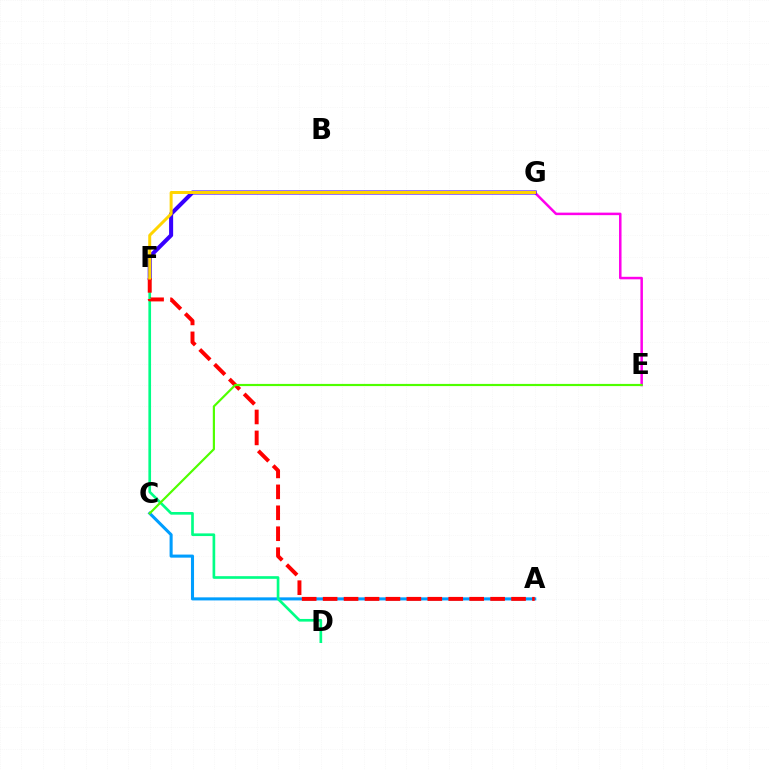{('E', 'G'): [{'color': '#ff00ed', 'line_style': 'solid', 'thickness': 1.81}], ('F', 'G'): [{'color': '#3700ff', 'line_style': 'solid', 'thickness': 2.92}, {'color': '#ffd500', 'line_style': 'solid', 'thickness': 2.14}], ('A', 'C'): [{'color': '#009eff', 'line_style': 'solid', 'thickness': 2.21}], ('D', 'F'): [{'color': '#00ff86', 'line_style': 'solid', 'thickness': 1.92}], ('A', 'F'): [{'color': '#ff0000', 'line_style': 'dashed', 'thickness': 2.84}], ('C', 'E'): [{'color': '#4fff00', 'line_style': 'solid', 'thickness': 1.57}]}